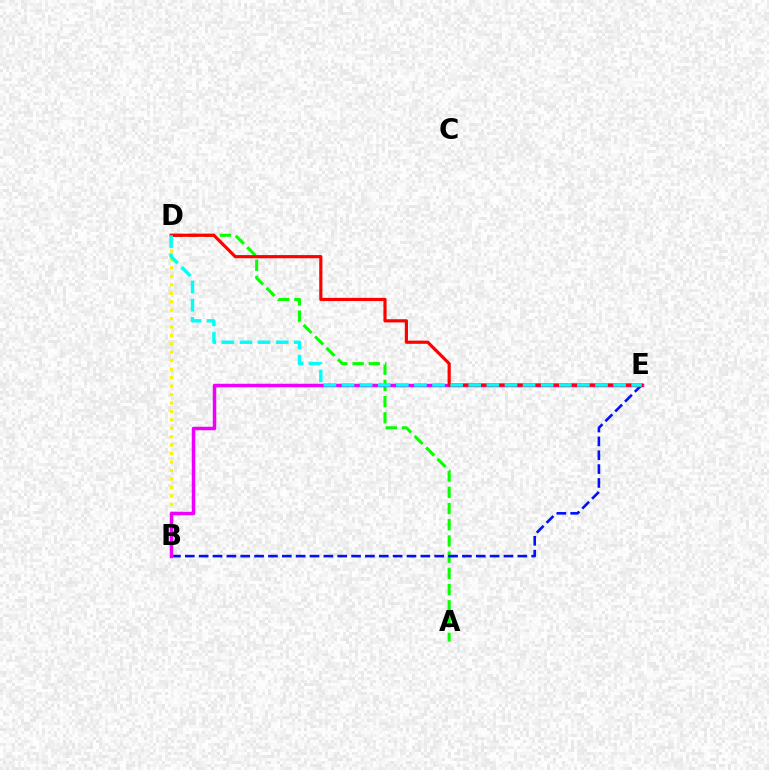{('B', 'D'): [{'color': '#fcf500', 'line_style': 'dotted', 'thickness': 2.29}], ('A', 'D'): [{'color': '#08ff00', 'line_style': 'dashed', 'thickness': 2.2}], ('B', 'E'): [{'color': '#0010ff', 'line_style': 'dashed', 'thickness': 1.88}, {'color': '#ee00ff', 'line_style': 'solid', 'thickness': 2.51}], ('D', 'E'): [{'color': '#ff0000', 'line_style': 'solid', 'thickness': 2.29}, {'color': '#00fff6', 'line_style': 'dashed', 'thickness': 2.46}]}